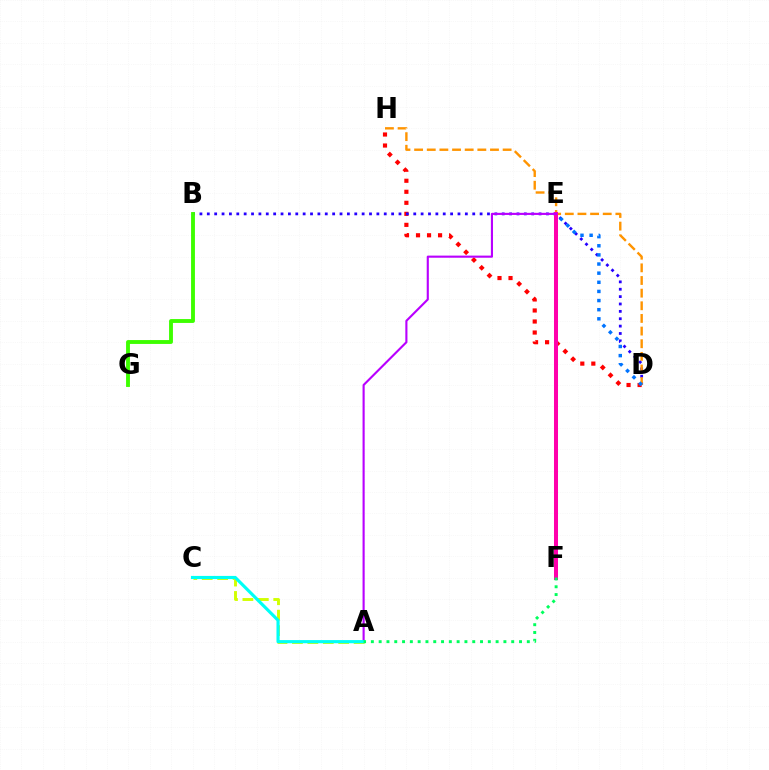{('D', 'H'): [{'color': '#ff0000', 'line_style': 'dotted', 'thickness': 2.99}, {'color': '#ff9400', 'line_style': 'dashed', 'thickness': 1.72}], ('B', 'D'): [{'color': '#2500ff', 'line_style': 'dotted', 'thickness': 2.0}], ('A', 'C'): [{'color': '#d1ff00', 'line_style': 'dashed', 'thickness': 2.1}, {'color': '#00fff6', 'line_style': 'solid', 'thickness': 2.27}], ('D', 'E'): [{'color': '#0074ff', 'line_style': 'dotted', 'thickness': 2.48}], ('E', 'F'): [{'color': '#ff00ac', 'line_style': 'solid', 'thickness': 2.89}], ('A', 'E'): [{'color': '#b900ff', 'line_style': 'solid', 'thickness': 1.53}], ('A', 'F'): [{'color': '#00ff5c', 'line_style': 'dotted', 'thickness': 2.12}], ('B', 'G'): [{'color': '#3dff00', 'line_style': 'solid', 'thickness': 2.79}]}